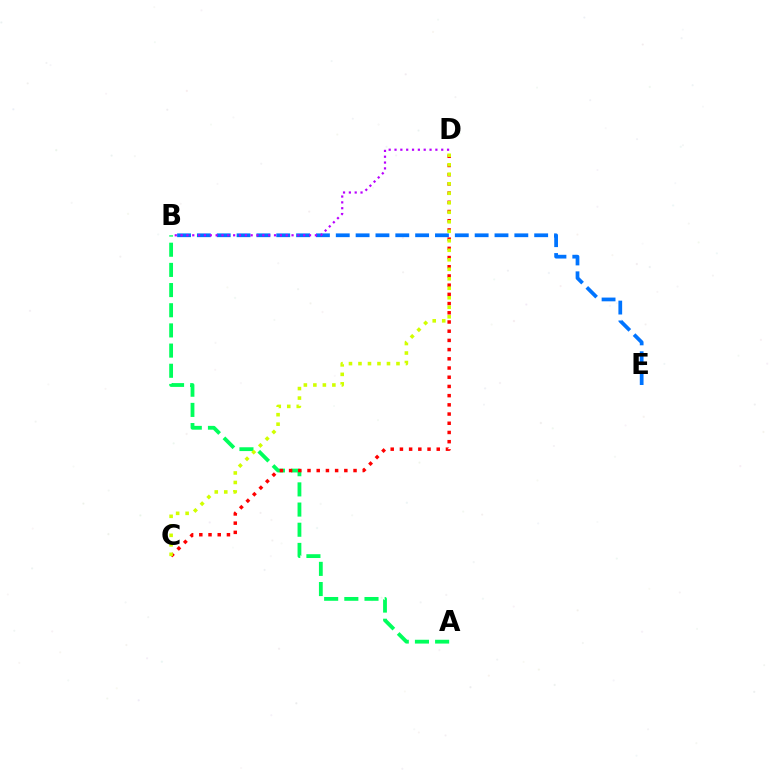{('B', 'E'): [{'color': '#0074ff', 'line_style': 'dashed', 'thickness': 2.7}], ('A', 'B'): [{'color': '#00ff5c', 'line_style': 'dashed', 'thickness': 2.74}], ('C', 'D'): [{'color': '#ff0000', 'line_style': 'dotted', 'thickness': 2.5}, {'color': '#d1ff00', 'line_style': 'dotted', 'thickness': 2.58}], ('B', 'D'): [{'color': '#b900ff', 'line_style': 'dotted', 'thickness': 1.59}]}